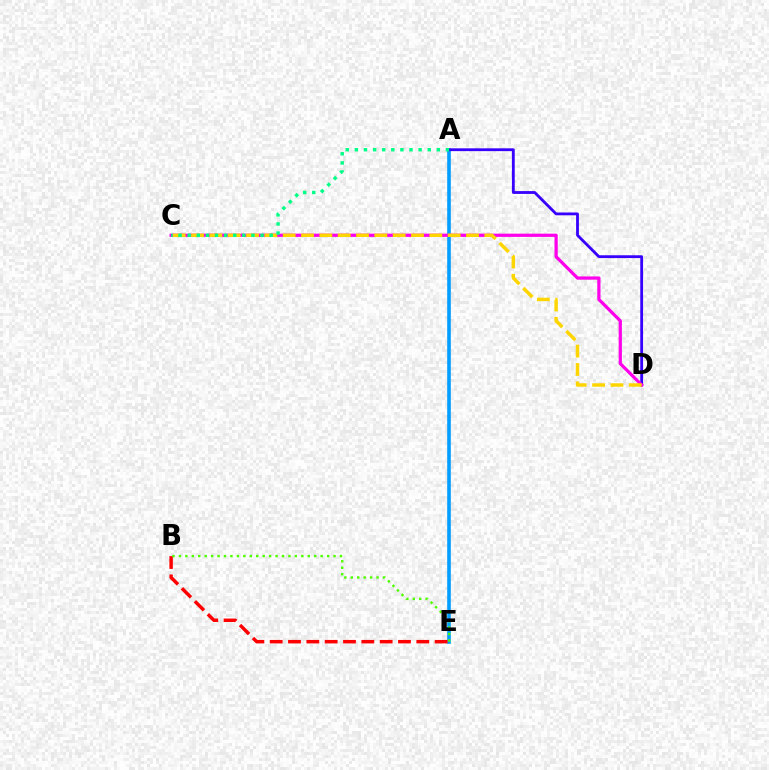{('A', 'E'): [{'color': '#009eff', 'line_style': 'solid', 'thickness': 2.6}], ('A', 'D'): [{'color': '#3700ff', 'line_style': 'solid', 'thickness': 2.02}], ('C', 'D'): [{'color': '#ff00ed', 'line_style': 'solid', 'thickness': 2.33}, {'color': '#ffd500', 'line_style': 'dashed', 'thickness': 2.49}], ('A', 'C'): [{'color': '#00ff86', 'line_style': 'dotted', 'thickness': 2.47}], ('B', 'E'): [{'color': '#ff0000', 'line_style': 'dashed', 'thickness': 2.49}, {'color': '#4fff00', 'line_style': 'dotted', 'thickness': 1.75}]}